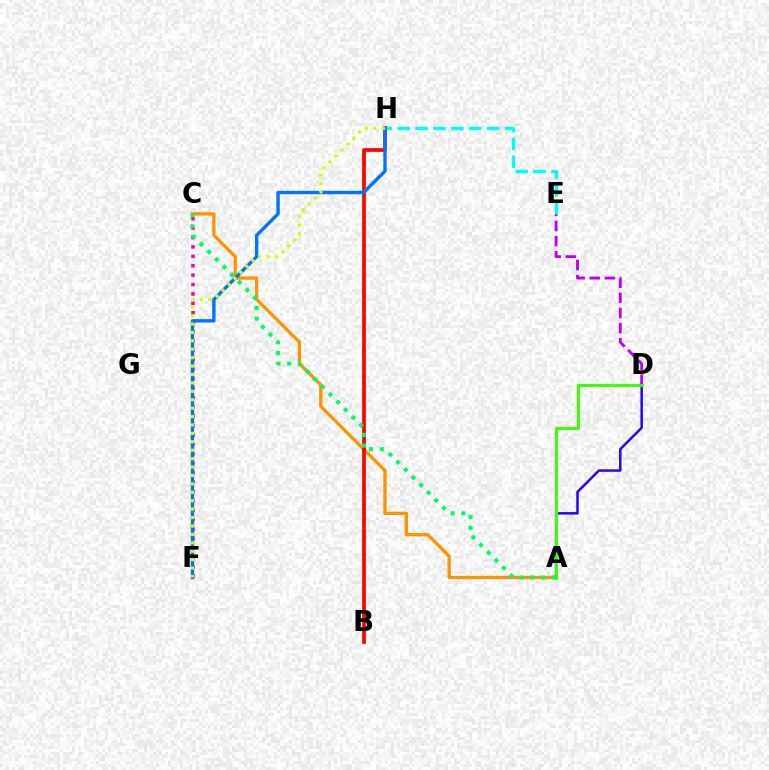{('D', 'E'): [{'color': '#b900ff', 'line_style': 'dashed', 'thickness': 2.05}], ('C', 'F'): [{'color': '#ff00ac', 'line_style': 'dotted', 'thickness': 2.56}], ('A', 'C'): [{'color': '#ff9400', 'line_style': 'solid', 'thickness': 2.39}, {'color': '#00ff5c', 'line_style': 'dotted', 'thickness': 2.94}], ('B', 'H'): [{'color': '#ff0000', 'line_style': 'solid', 'thickness': 2.66}], ('E', 'H'): [{'color': '#00fff6', 'line_style': 'dashed', 'thickness': 2.43}], ('A', 'D'): [{'color': '#2500ff', 'line_style': 'solid', 'thickness': 1.78}, {'color': '#3dff00', 'line_style': 'solid', 'thickness': 2.11}], ('F', 'H'): [{'color': '#0074ff', 'line_style': 'solid', 'thickness': 2.43}, {'color': '#d1ff00', 'line_style': 'dotted', 'thickness': 2.29}]}